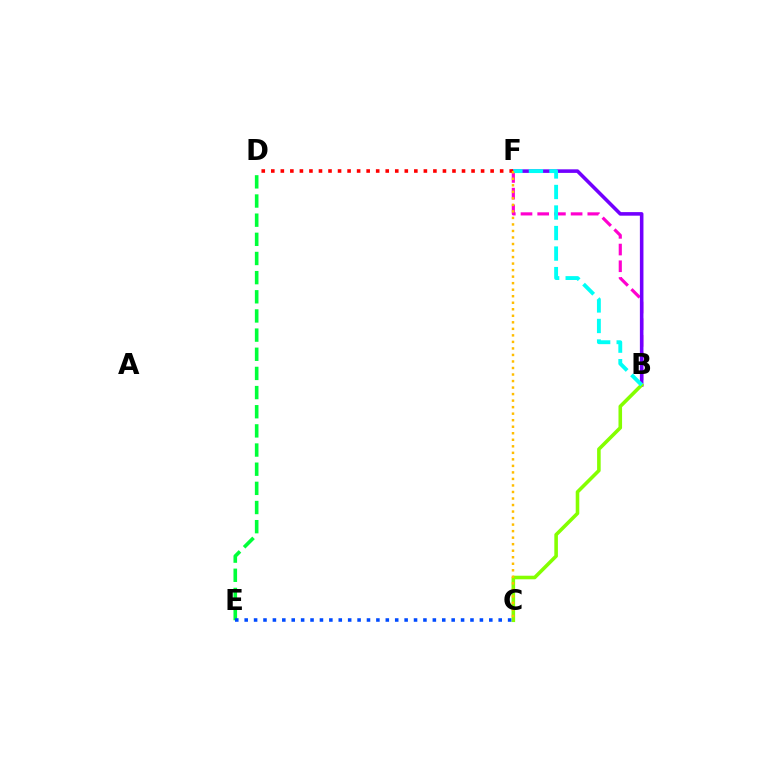{('B', 'F'): [{'color': '#ff00cf', 'line_style': 'dashed', 'thickness': 2.27}, {'color': '#7200ff', 'line_style': 'solid', 'thickness': 2.57}, {'color': '#00fff6', 'line_style': 'dashed', 'thickness': 2.79}], ('D', 'E'): [{'color': '#00ff39', 'line_style': 'dashed', 'thickness': 2.6}], ('B', 'C'): [{'color': '#84ff00', 'line_style': 'solid', 'thickness': 2.58}], ('D', 'F'): [{'color': '#ff0000', 'line_style': 'dotted', 'thickness': 2.59}], ('C', 'E'): [{'color': '#004bff', 'line_style': 'dotted', 'thickness': 2.56}], ('C', 'F'): [{'color': '#ffbd00', 'line_style': 'dotted', 'thickness': 1.77}]}